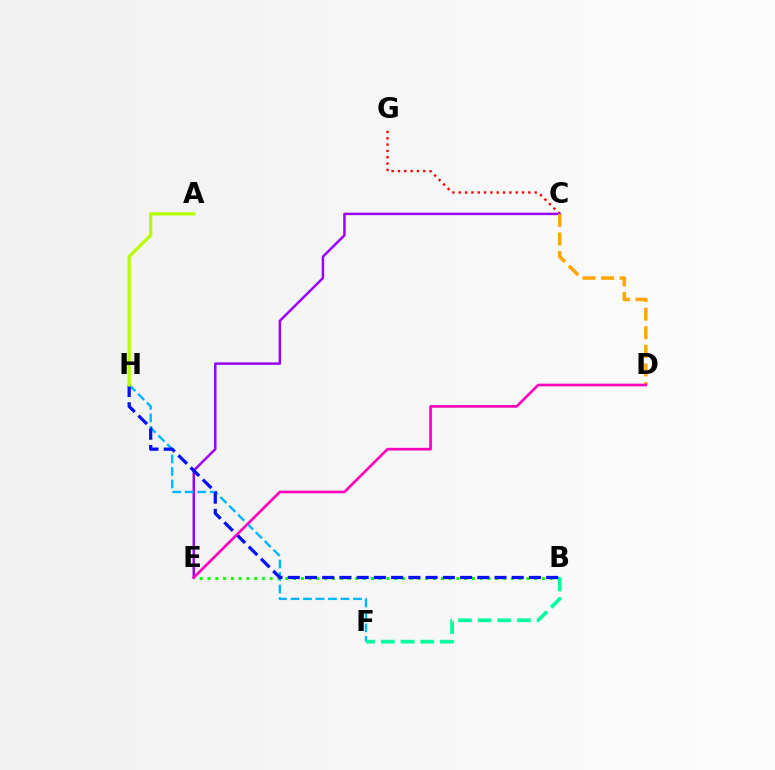{('C', 'G'): [{'color': '#ff0000', 'line_style': 'dotted', 'thickness': 1.72}], ('C', 'E'): [{'color': '#9b00ff', 'line_style': 'solid', 'thickness': 1.79}], ('C', 'D'): [{'color': '#ffa500', 'line_style': 'dashed', 'thickness': 2.53}], ('B', 'E'): [{'color': '#08ff00', 'line_style': 'dotted', 'thickness': 2.11}], ('F', 'H'): [{'color': '#00b5ff', 'line_style': 'dashed', 'thickness': 1.7}], ('B', 'F'): [{'color': '#00ff9d', 'line_style': 'dashed', 'thickness': 2.68}], ('B', 'H'): [{'color': '#0010ff', 'line_style': 'dashed', 'thickness': 2.34}], ('D', 'E'): [{'color': '#ff00bd', 'line_style': 'solid', 'thickness': 1.92}], ('A', 'H'): [{'color': '#b3ff00', 'line_style': 'solid', 'thickness': 2.33}]}